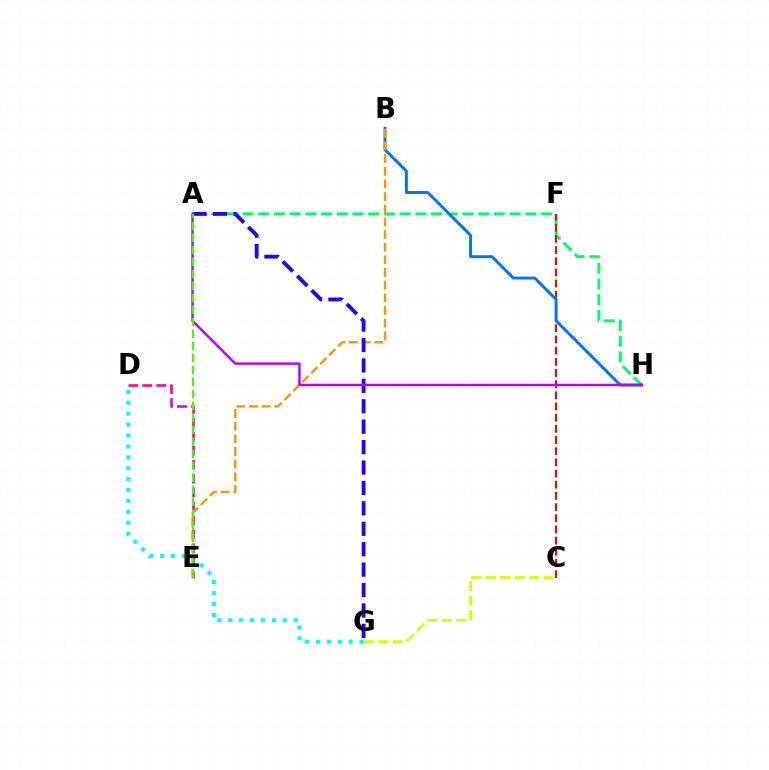{('A', 'H'): [{'color': '#00ff5c', 'line_style': 'dashed', 'thickness': 2.13}, {'color': '#b900ff', 'line_style': 'solid', 'thickness': 1.76}], ('C', 'F'): [{'color': '#ff0000', 'line_style': 'dashed', 'thickness': 1.52}], ('C', 'G'): [{'color': '#d1ff00', 'line_style': 'dashed', 'thickness': 1.97}], ('D', 'G'): [{'color': '#00fff6', 'line_style': 'dotted', 'thickness': 2.96}], ('B', 'H'): [{'color': '#0074ff', 'line_style': 'solid', 'thickness': 2.11}], ('D', 'E'): [{'color': '#ff00ac', 'line_style': 'dashed', 'thickness': 1.89}], ('B', 'E'): [{'color': '#ff9400', 'line_style': 'dashed', 'thickness': 1.72}], ('A', 'G'): [{'color': '#2500ff', 'line_style': 'dashed', 'thickness': 2.77}], ('A', 'E'): [{'color': '#3dff00', 'line_style': 'dashed', 'thickness': 1.63}]}